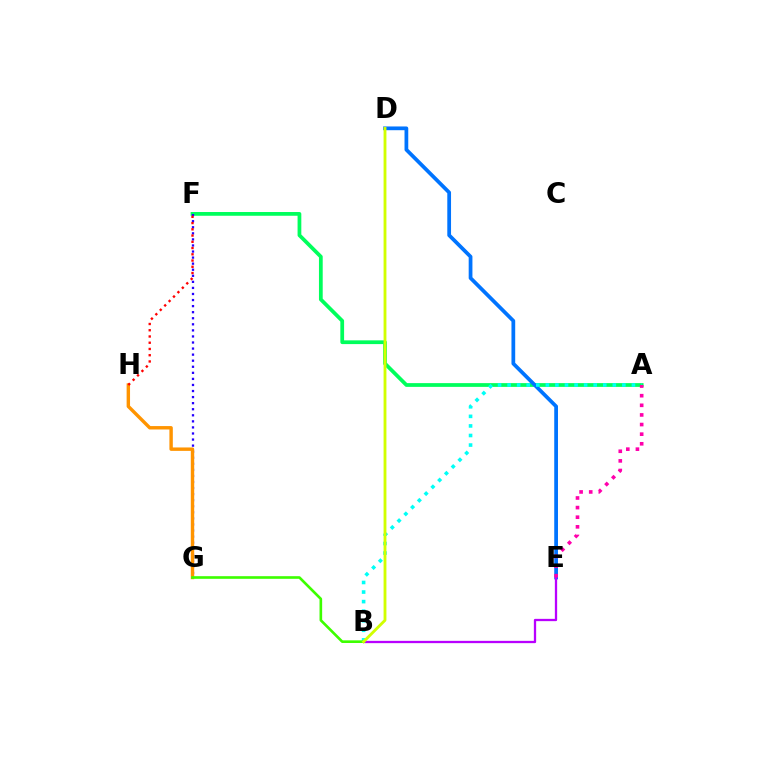{('A', 'F'): [{'color': '#00ff5c', 'line_style': 'solid', 'thickness': 2.7}], ('D', 'E'): [{'color': '#0074ff', 'line_style': 'solid', 'thickness': 2.69}], ('B', 'E'): [{'color': '#b900ff', 'line_style': 'solid', 'thickness': 1.65}], ('F', 'G'): [{'color': '#2500ff', 'line_style': 'dotted', 'thickness': 1.65}], ('G', 'H'): [{'color': '#ff9400', 'line_style': 'solid', 'thickness': 2.46}], ('A', 'B'): [{'color': '#00fff6', 'line_style': 'dotted', 'thickness': 2.6}], ('F', 'H'): [{'color': '#ff0000', 'line_style': 'dotted', 'thickness': 1.7}], ('B', 'G'): [{'color': '#3dff00', 'line_style': 'solid', 'thickness': 1.9}], ('B', 'D'): [{'color': '#d1ff00', 'line_style': 'solid', 'thickness': 2.05}], ('A', 'E'): [{'color': '#ff00ac', 'line_style': 'dotted', 'thickness': 2.61}]}